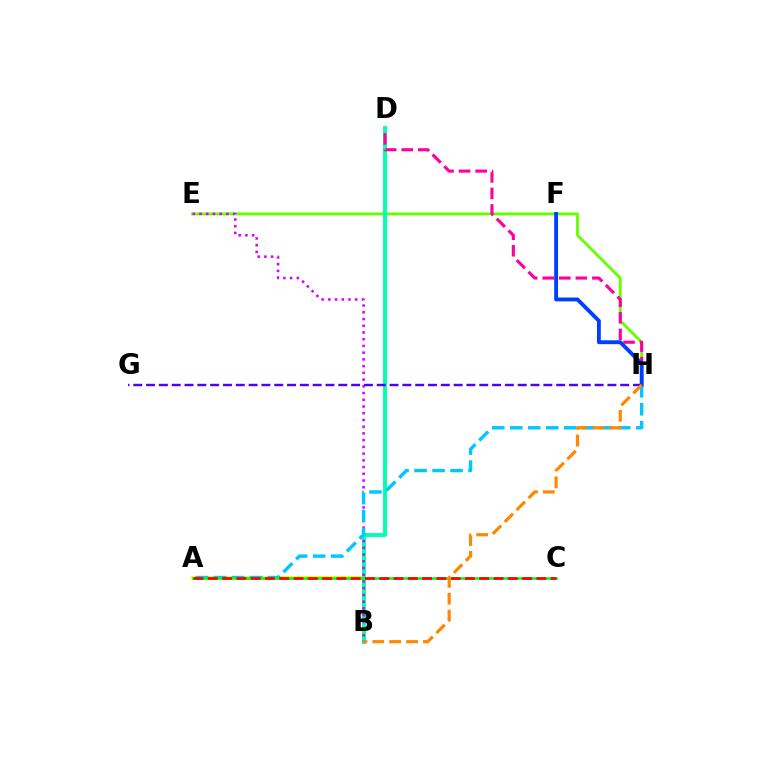{('E', 'H'): [{'color': '#66ff00', 'line_style': 'solid', 'thickness': 2.04}], ('A', 'B'): [{'color': '#eeff00', 'line_style': 'solid', 'thickness': 2.78}], ('B', 'D'): [{'color': '#00ffaf', 'line_style': 'solid', 'thickness': 2.82}], ('B', 'E'): [{'color': '#d600ff', 'line_style': 'dotted', 'thickness': 1.83}], ('G', 'H'): [{'color': '#4f00ff', 'line_style': 'dashed', 'thickness': 1.74}], ('A', 'H'): [{'color': '#00c7ff', 'line_style': 'dashed', 'thickness': 2.44}], ('A', 'C'): [{'color': '#00ff27', 'line_style': 'solid', 'thickness': 1.9}, {'color': '#ff0000', 'line_style': 'dashed', 'thickness': 1.94}], ('D', 'H'): [{'color': '#ff00a0', 'line_style': 'dashed', 'thickness': 2.25}], ('F', 'H'): [{'color': '#003fff', 'line_style': 'solid', 'thickness': 2.78}], ('B', 'H'): [{'color': '#ff8800', 'line_style': 'dashed', 'thickness': 2.29}]}